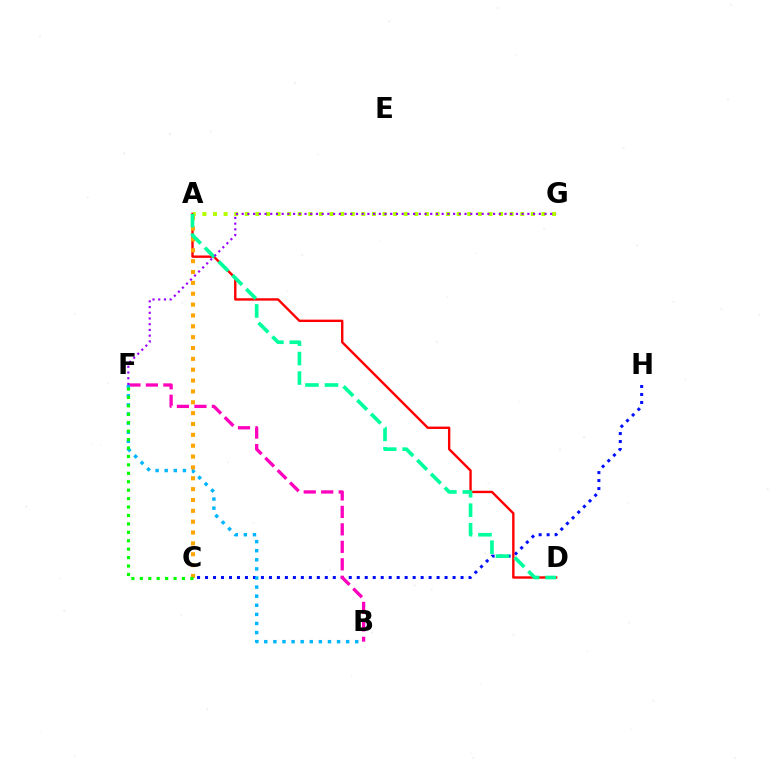{('C', 'H'): [{'color': '#0010ff', 'line_style': 'dotted', 'thickness': 2.17}], ('B', 'F'): [{'color': '#ff00bd', 'line_style': 'dashed', 'thickness': 2.37}, {'color': '#00b5ff', 'line_style': 'dotted', 'thickness': 2.47}], ('A', 'D'): [{'color': '#ff0000', 'line_style': 'solid', 'thickness': 1.72}, {'color': '#00ff9d', 'line_style': 'dashed', 'thickness': 2.65}], ('A', 'C'): [{'color': '#ffa500', 'line_style': 'dotted', 'thickness': 2.95}], ('C', 'F'): [{'color': '#08ff00', 'line_style': 'dotted', 'thickness': 2.29}], ('A', 'G'): [{'color': '#b3ff00', 'line_style': 'dotted', 'thickness': 2.88}], ('F', 'G'): [{'color': '#9b00ff', 'line_style': 'dotted', 'thickness': 1.55}]}